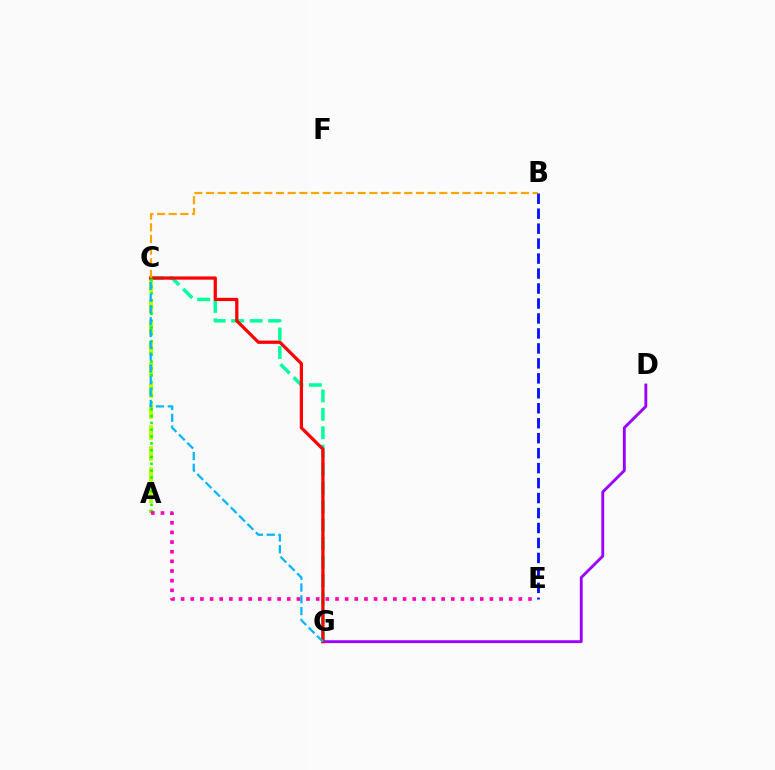{('C', 'G'): [{'color': '#00ff9d', 'line_style': 'dashed', 'thickness': 2.51}, {'color': '#ff0000', 'line_style': 'solid', 'thickness': 2.33}, {'color': '#00b5ff', 'line_style': 'dashed', 'thickness': 1.6}], ('D', 'G'): [{'color': '#9b00ff', 'line_style': 'solid', 'thickness': 2.07}], ('A', 'C'): [{'color': '#b3ff00', 'line_style': 'dashed', 'thickness': 2.86}, {'color': '#08ff00', 'line_style': 'dotted', 'thickness': 1.85}], ('B', 'C'): [{'color': '#ffa500', 'line_style': 'dashed', 'thickness': 1.58}], ('B', 'E'): [{'color': '#0010ff', 'line_style': 'dashed', 'thickness': 2.03}], ('A', 'E'): [{'color': '#ff00bd', 'line_style': 'dotted', 'thickness': 2.62}]}